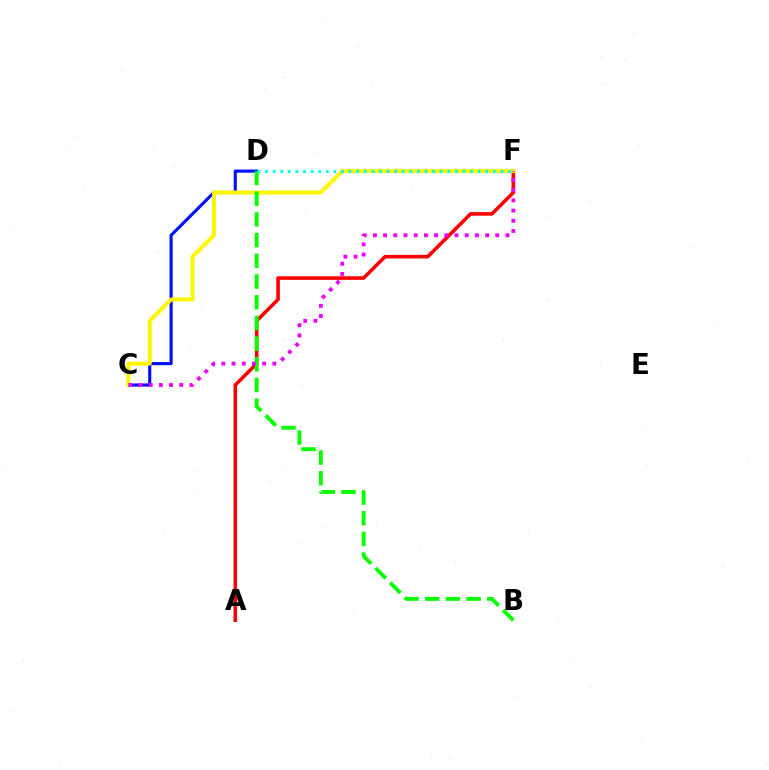{('C', 'D'): [{'color': '#0010ff', 'line_style': 'solid', 'thickness': 2.25}], ('A', 'F'): [{'color': '#ff0000', 'line_style': 'solid', 'thickness': 2.57}], ('C', 'F'): [{'color': '#fcf500', 'line_style': 'solid', 'thickness': 2.86}, {'color': '#ee00ff', 'line_style': 'dotted', 'thickness': 2.77}], ('B', 'D'): [{'color': '#08ff00', 'line_style': 'dashed', 'thickness': 2.81}], ('D', 'F'): [{'color': '#00fff6', 'line_style': 'dotted', 'thickness': 2.06}]}